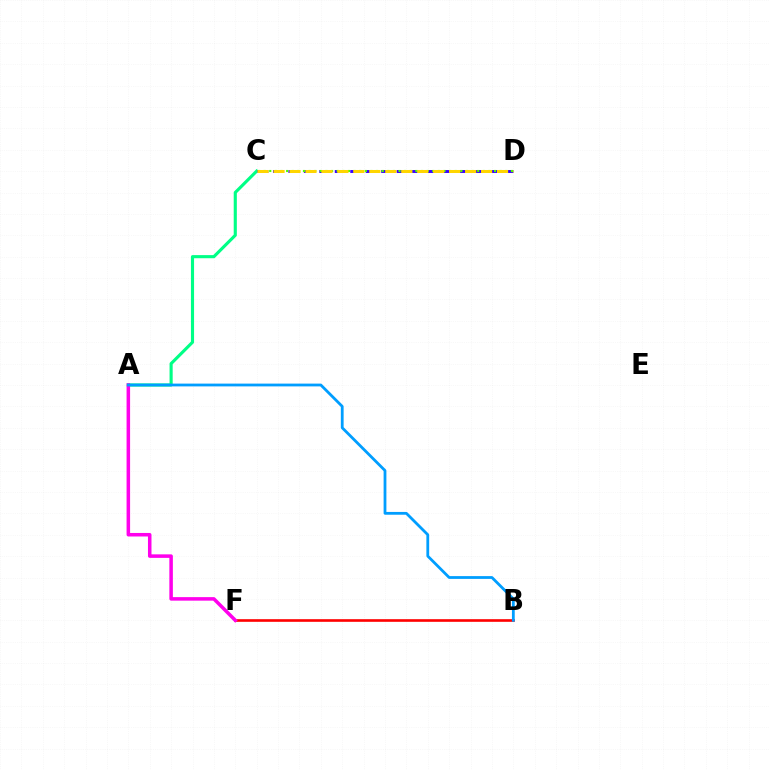{('A', 'C'): [{'color': '#00ff86', 'line_style': 'solid', 'thickness': 2.25}], ('B', 'F'): [{'color': '#ff0000', 'line_style': 'solid', 'thickness': 1.9}], ('C', 'D'): [{'color': '#3700ff', 'line_style': 'dashed', 'thickness': 2.1}, {'color': '#4fff00', 'line_style': 'dotted', 'thickness': 1.53}, {'color': '#ffd500', 'line_style': 'dashed', 'thickness': 2.17}], ('A', 'F'): [{'color': '#ff00ed', 'line_style': 'solid', 'thickness': 2.54}], ('A', 'B'): [{'color': '#009eff', 'line_style': 'solid', 'thickness': 2.01}]}